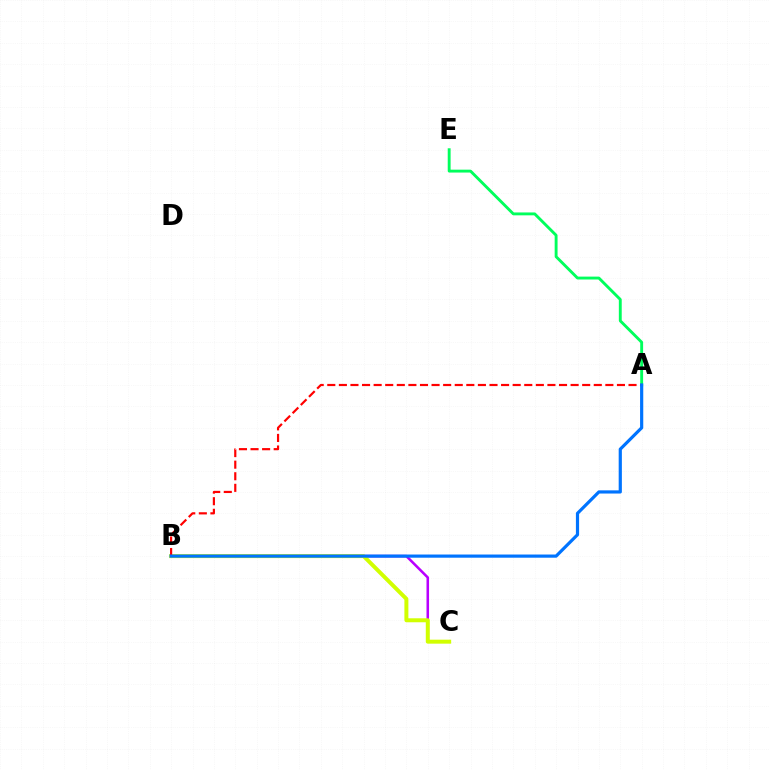{('A', 'E'): [{'color': '#00ff5c', 'line_style': 'solid', 'thickness': 2.08}], ('B', 'C'): [{'color': '#b900ff', 'line_style': 'solid', 'thickness': 1.84}, {'color': '#d1ff00', 'line_style': 'solid', 'thickness': 2.87}], ('A', 'B'): [{'color': '#ff0000', 'line_style': 'dashed', 'thickness': 1.57}, {'color': '#0074ff', 'line_style': 'solid', 'thickness': 2.29}]}